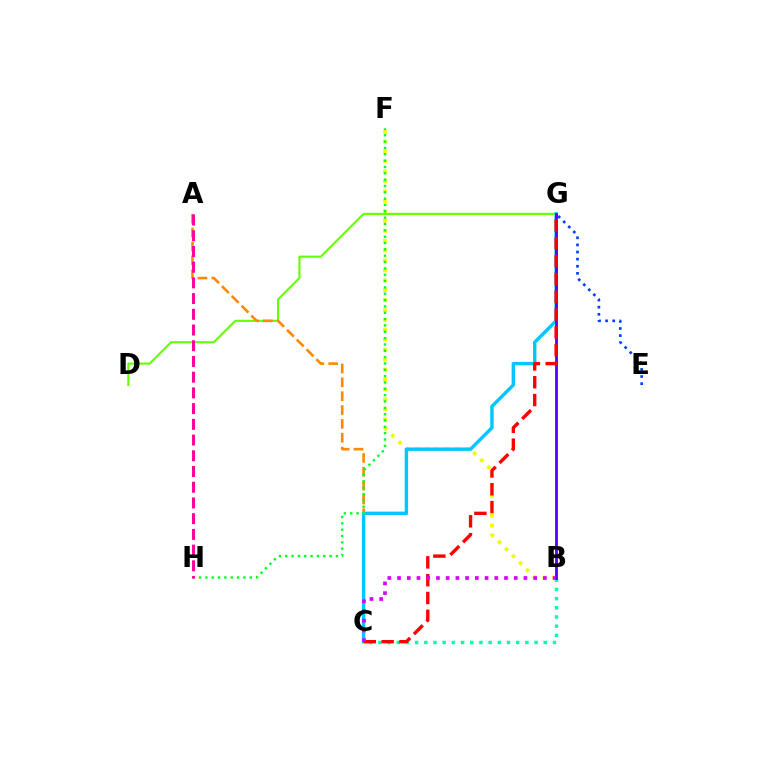{('D', 'G'): [{'color': '#66ff00', 'line_style': 'solid', 'thickness': 1.51}], ('A', 'C'): [{'color': '#ff8800', 'line_style': 'dashed', 'thickness': 1.88}], ('B', 'F'): [{'color': '#eeff00', 'line_style': 'dotted', 'thickness': 2.69}], ('C', 'G'): [{'color': '#00c7ff', 'line_style': 'solid', 'thickness': 2.46}, {'color': '#ff0000', 'line_style': 'dashed', 'thickness': 2.42}], ('F', 'H'): [{'color': '#00ff27', 'line_style': 'dotted', 'thickness': 1.72}], ('A', 'H'): [{'color': '#ff00a0', 'line_style': 'dashed', 'thickness': 2.14}], ('B', 'C'): [{'color': '#00ffaf', 'line_style': 'dotted', 'thickness': 2.5}, {'color': '#d600ff', 'line_style': 'dotted', 'thickness': 2.64}], ('B', 'G'): [{'color': '#4f00ff', 'line_style': 'solid', 'thickness': 2.0}], ('E', 'G'): [{'color': '#003fff', 'line_style': 'dotted', 'thickness': 1.93}]}